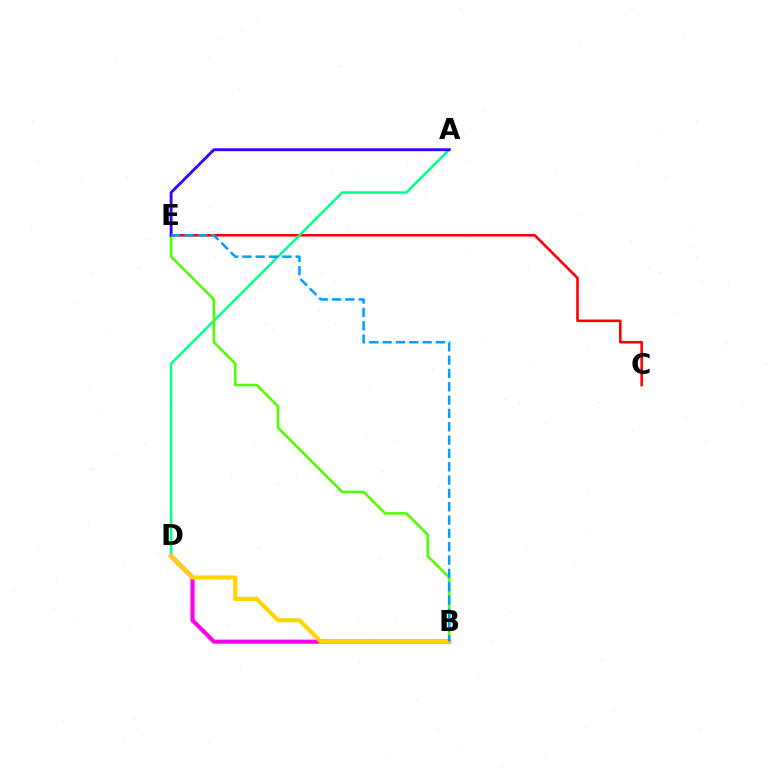{('C', 'E'): [{'color': '#ff0000', 'line_style': 'solid', 'thickness': 1.87}], ('A', 'D'): [{'color': '#00ff86', 'line_style': 'solid', 'thickness': 1.79}], ('B', 'E'): [{'color': '#4fff00', 'line_style': 'solid', 'thickness': 1.86}, {'color': '#009eff', 'line_style': 'dashed', 'thickness': 1.81}], ('A', 'E'): [{'color': '#3700ff', 'line_style': 'solid', 'thickness': 2.07}], ('B', 'D'): [{'color': '#ff00ed', 'line_style': 'solid', 'thickness': 2.95}, {'color': '#ffd500', 'line_style': 'solid', 'thickness': 2.99}]}